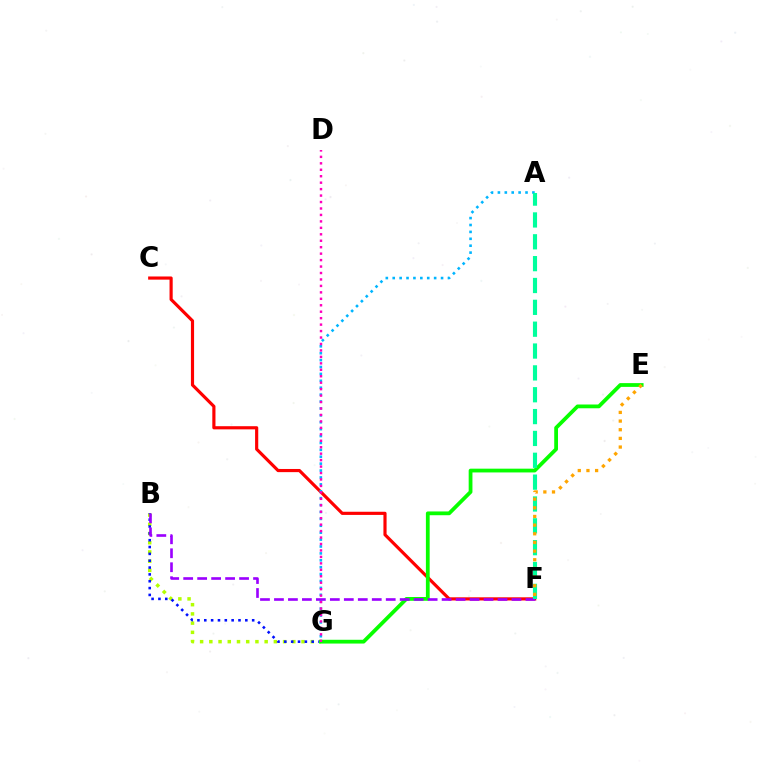{('C', 'F'): [{'color': '#ff0000', 'line_style': 'solid', 'thickness': 2.28}], ('B', 'G'): [{'color': '#b3ff00', 'line_style': 'dotted', 'thickness': 2.51}, {'color': '#0010ff', 'line_style': 'dotted', 'thickness': 1.86}], ('A', 'G'): [{'color': '#00b5ff', 'line_style': 'dotted', 'thickness': 1.88}], ('E', 'G'): [{'color': '#08ff00', 'line_style': 'solid', 'thickness': 2.71}], ('D', 'G'): [{'color': '#ff00bd', 'line_style': 'dotted', 'thickness': 1.75}], ('B', 'F'): [{'color': '#9b00ff', 'line_style': 'dashed', 'thickness': 1.9}], ('A', 'F'): [{'color': '#00ff9d', 'line_style': 'dashed', 'thickness': 2.97}], ('E', 'F'): [{'color': '#ffa500', 'line_style': 'dotted', 'thickness': 2.35}]}